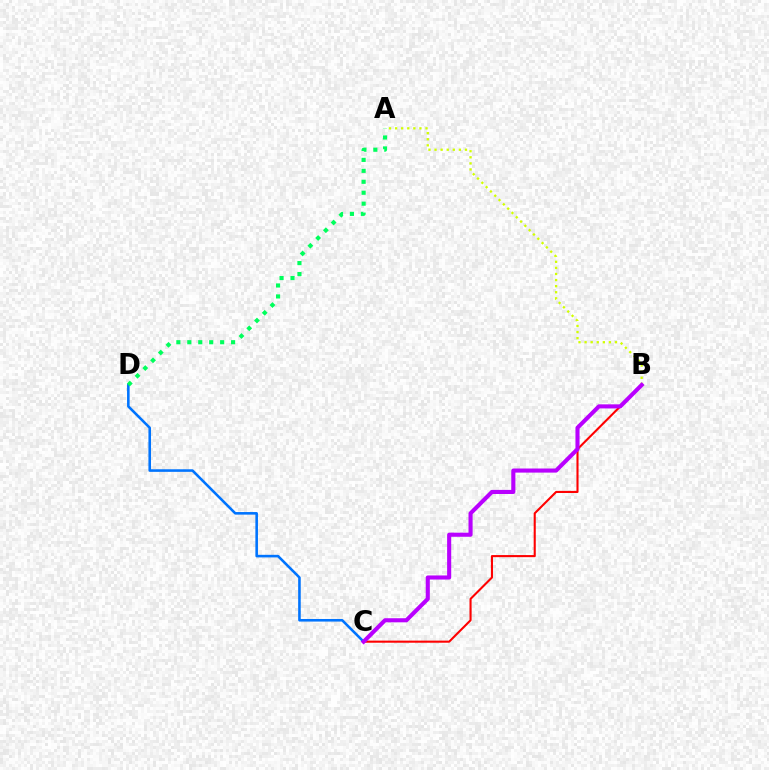{('A', 'B'): [{'color': '#d1ff00', 'line_style': 'dotted', 'thickness': 1.65}], ('C', 'D'): [{'color': '#0074ff', 'line_style': 'solid', 'thickness': 1.86}], ('B', 'C'): [{'color': '#ff0000', 'line_style': 'solid', 'thickness': 1.51}, {'color': '#b900ff', 'line_style': 'solid', 'thickness': 2.95}], ('A', 'D'): [{'color': '#00ff5c', 'line_style': 'dotted', 'thickness': 2.97}]}